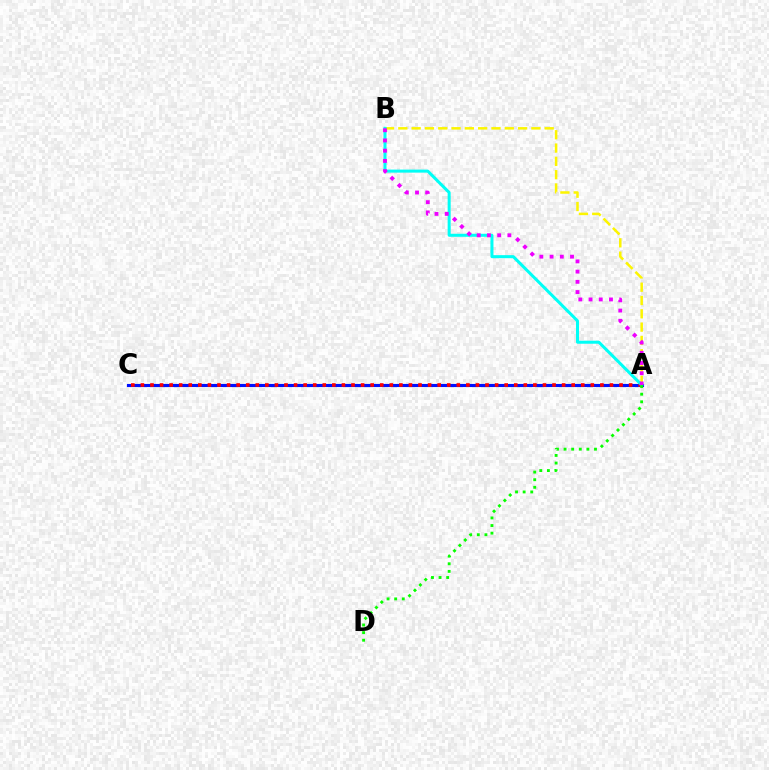{('A', 'C'): [{'color': '#0010ff', 'line_style': 'solid', 'thickness': 2.24}, {'color': '#ff0000', 'line_style': 'dotted', 'thickness': 2.6}], ('A', 'B'): [{'color': '#fcf500', 'line_style': 'dashed', 'thickness': 1.81}, {'color': '#00fff6', 'line_style': 'solid', 'thickness': 2.18}, {'color': '#ee00ff', 'line_style': 'dotted', 'thickness': 2.78}], ('A', 'D'): [{'color': '#08ff00', 'line_style': 'dotted', 'thickness': 2.07}]}